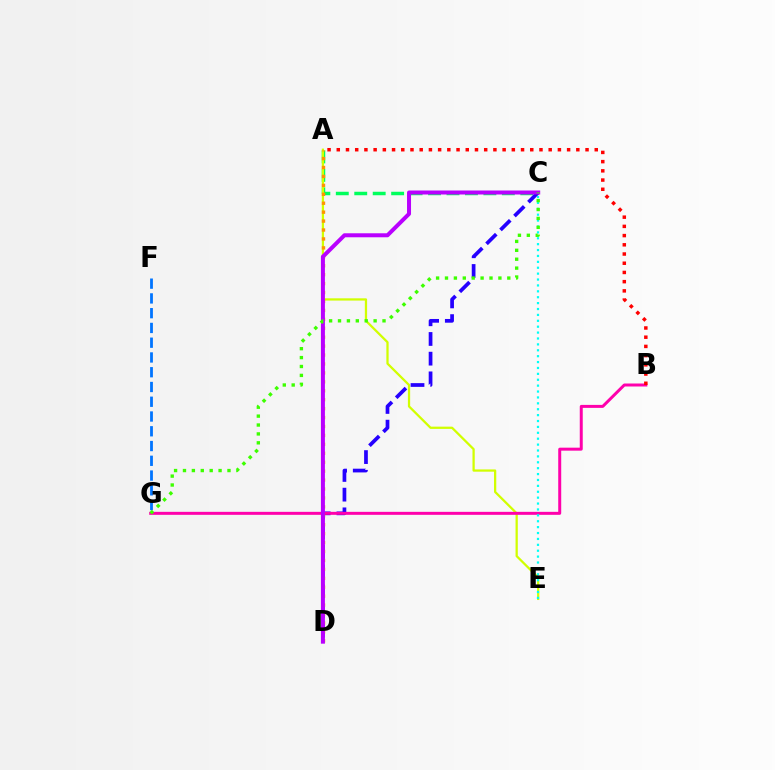{('A', 'C'): [{'color': '#00ff5c', 'line_style': 'dashed', 'thickness': 2.51}], ('A', 'E'): [{'color': '#d1ff00', 'line_style': 'solid', 'thickness': 1.63}], ('C', 'D'): [{'color': '#2500ff', 'line_style': 'dashed', 'thickness': 2.68}, {'color': '#b900ff', 'line_style': 'solid', 'thickness': 2.88}], ('F', 'G'): [{'color': '#0074ff', 'line_style': 'dashed', 'thickness': 2.01}], ('B', 'G'): [{'color': '#ff00ac', 'line_style': 'solid', 'thickness': 2.15}], ('C', 'E'): [{'color': '#00fff6', 'line_style': 'dotted', 'thickness': 1.6}], ('A', 'D'): [{'color': '#ff9400', 'line_style': 'dotted', 'thickness': 2.43}], ('C', 'G'): [{'color': '#3dff00', 'line_style': 'dotted', 'thickness': 2.42}], ('A', 'B'): [{'color': '#ff0000', 'line_style': 'dotted', 'thickness': 2.5}]}